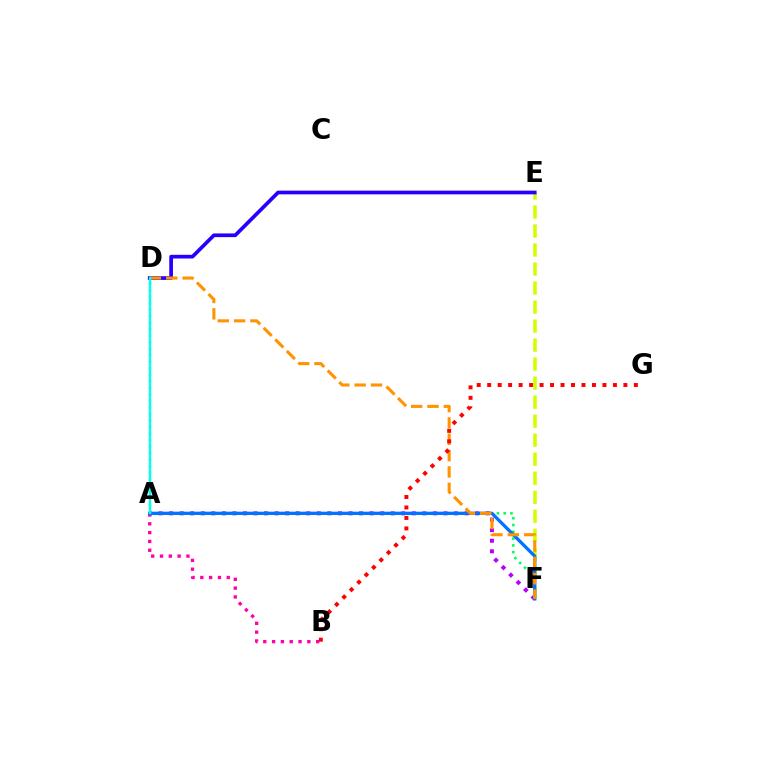{('E', 'F'): [{'color': '#d1ff00', 'line_style': 'dashed', 'thickness': 2.58}], ('A', 'B'): [{'color': '#ff00ac', 'line_style': 'dotted', 'thickness': 2.4}], ('A', 'F'): [{'color': '#00ff5c', 'line_style': 'dotted', 'thickness': 1.84}, {'color': '#b900ff', 'line_style': 'dotted', 'thickness': 2.87}, {'color': '#0074ff', 'line_style': 'solid', 'thickness': 2.38}], ('D', 'E'): [{'color': '#2500ff', 'line_style': 'solid', 'thickness': 2.66}], ('D', 'F'): [{'color': '#ff9400', 'line_style': 'dashed', 'thickness': 2.22}], ('B', 'G'): [{'color': '#ff0000', 'line_style': 'dotted', 'thickness': 2.85}], ('A', 'D'): [{'color': '#3dff00', 'line_style': 'dotted', 'thickness': 1.77}, {'color': '#00fff6', 'line_style': 'solid', 'thickness': 1.7}]}